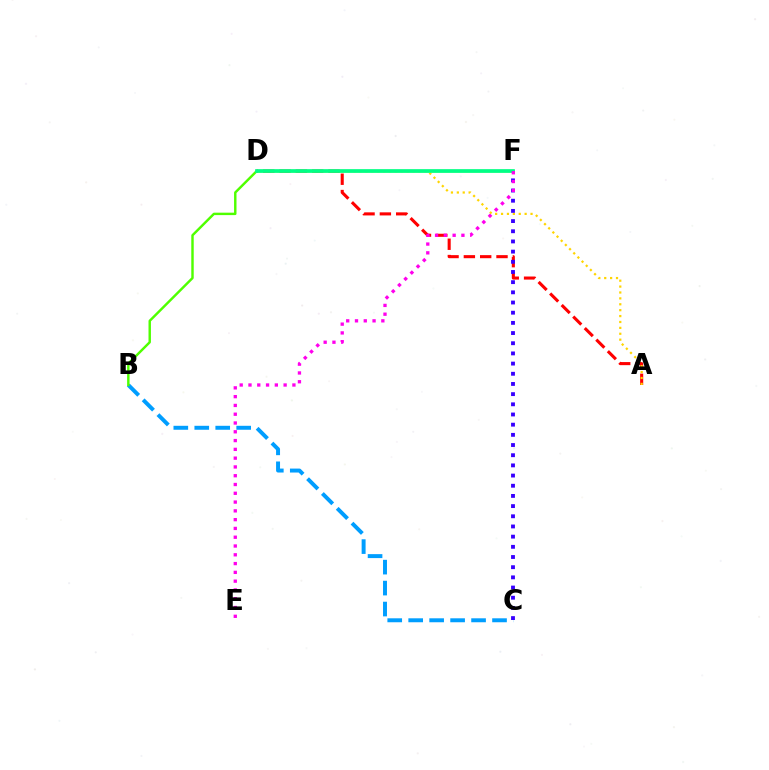{('A', 'D'): [{'color': '#ff0000', 'line_style': 'dashed', 'thickness': 2.22}, {'color': '#ffd500', 'line_style': 'dotted', 'thickness': 1.6}], ('B', 'C'): [{'color': '#009eff', 'line_style': 'dashed', 'thickness': 2.85}], ('B', 'F'): [{'color': '#4fff00', 'line_style': 'solid', 'thickness': 1.75}], ('C', 'F'): [{'color': '#3700ff', 'line_style': 'dotted', 'thickness': 2.77}], ('D', 'F'): [{'color': '#00ff86', 'line_style': 'solid', 'thickness': 2.64}], ('E', 'F'): [{'color': '#ff00ed', 'line_style': 'dotted', 'thickness': 2.39}]}